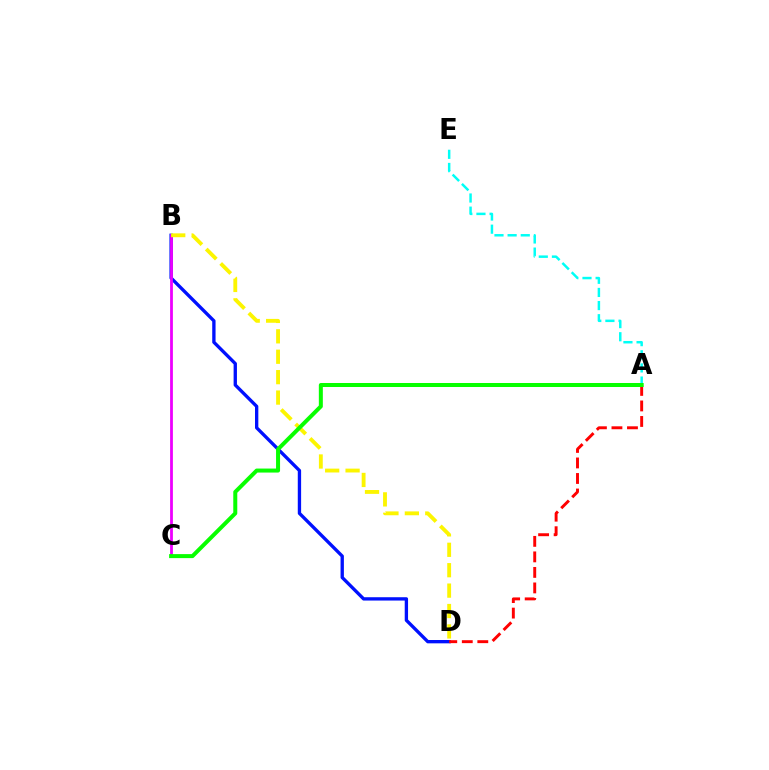{('B', 'D'): [{'color': '#0010ff', 'line_style': 'solid', 'thickness': 2.4}, {'color': '#fcf500', 'line_style': 'dashed', 'thickness': 2.77}], ('A', 'D'): [{'color': '#ff0000', 'line_style': 'dashed', 'thickness': 2.11}], ('B', 'C'): [{'color': '#ee00ff', 'line_style': 'solid', 'thickness': 2.01}], ('A', 'E'): [{'color': '#00fff6', 'line_style': 'dashed', 'thickness': 1.79}], ('A', 'C'): [{'color': '#08ff00', 'line_style': 'solid', 'thickness': 2.88}]}